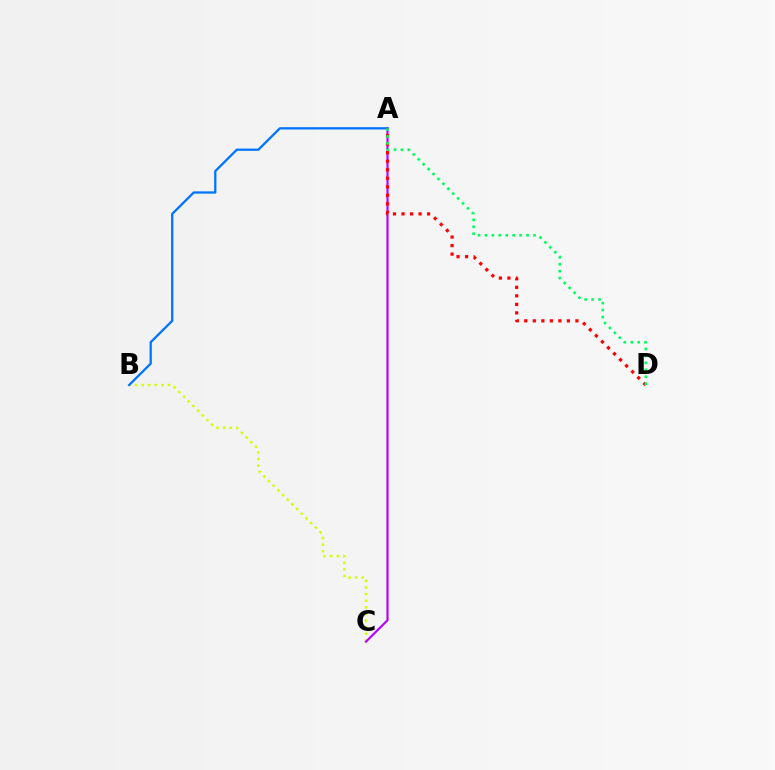{('B', 'C'): [{'color': '#d1ff00', 'line_style': 'dotted', 'thickness': 1.8}], ('A', 'C'): [{'color': '#b900ff', 'line_style': 'solid', 'thickness': 1.55}], ('A', 'B'): [{'color': '#0074ff', 'line_style': 'solid', 'thickness': 1.64}], ('A', 'D'): [{'color': '#ff0000', 'line_style': 'dotted', 'thickness': 2.32}, {'color': '#00ff5c', 'line_style': 'dotted', 'thickness': 1.89}]}